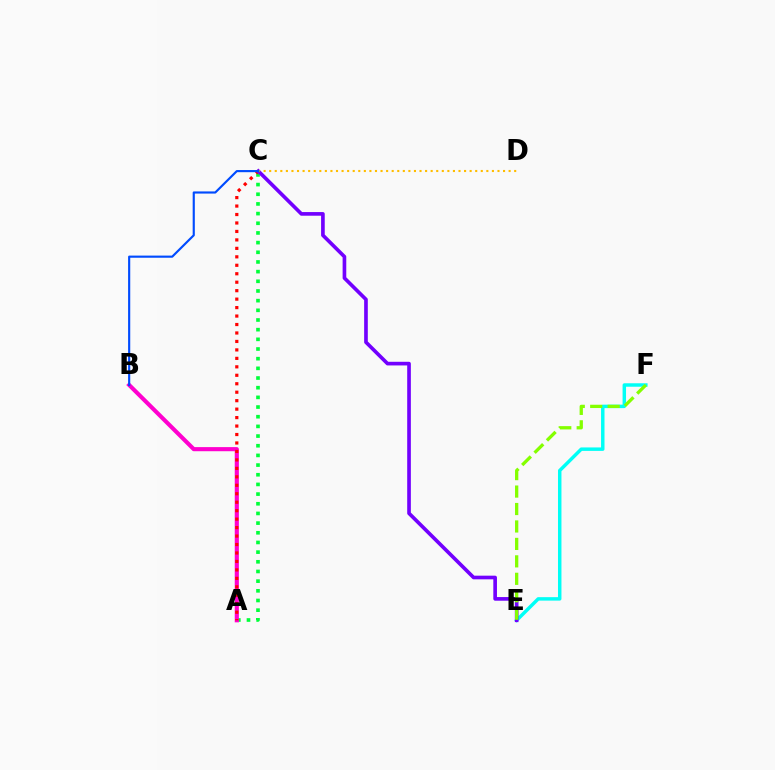{('A', 'C'): [{'color': '#00ff39', 'line_style': 'dotted', 'thickness': 2.63}, {'color': '#ff0000', 'line_style': 'dotted', 'thickness': 2.3}], ('A', 'B'): [{'color': '#ff00cf', 'line_style': 'solid', 'thickness': 2.96}], ('E', 'F'): [{'color': '#00fff6', 'line_style': 'solid', 'thickness': 2.49}, {'color': '#84ff00', 'line_style': 'dashed', 'thickness': 2.37}], ('C', 'E'): [{'color': '#7200ff', 'line_style': 'solid', 'thickness': 2.63}], ('C', 'D'): [{'color': '#ffbd00', 'line_style': 'dotted', 'thickness': 1.51}], ('B', 'C'): [{'color': '#004bff', 'line_style': 'solid', 'thickness': 1.55}]}